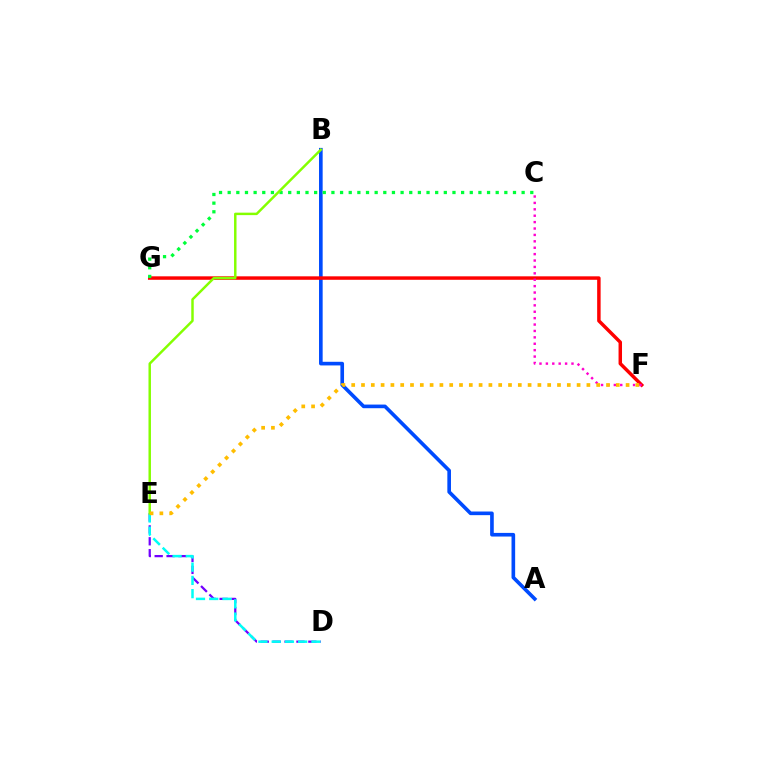{('D', 'E'): [{'color': '#7200ff', 'line_style': 'dashed', 'thickness': 1.62}, {'color': '#00fff6', 'line_style': 'dashed', 'thickness': 1.8}], ('A', 'B'): [{'color': '#004bff', 'line_style': 'solid', 'thickness': 2.62}], ('F', 'G'): [{'color': '#ff0000', 'line_style': 'solid', 'thickness': 2.49}], ('C', 'G'): [{'color': '#00ff39', 'line_style': 'dotted', 'thickness': 2.35}], ('B', 'E'): [{'color': '#84ff00', 'line_style': 'solid', 'thickness': 1.78}], ('C', 'F'): [{'color': '#ff00cf', 'line_style': 'dotted', 'thickness': 1.74}], ('E', 'F'): [{'color': '#ffbd00', 'line_style': 'dotted', 'thickness': 2.66}]}